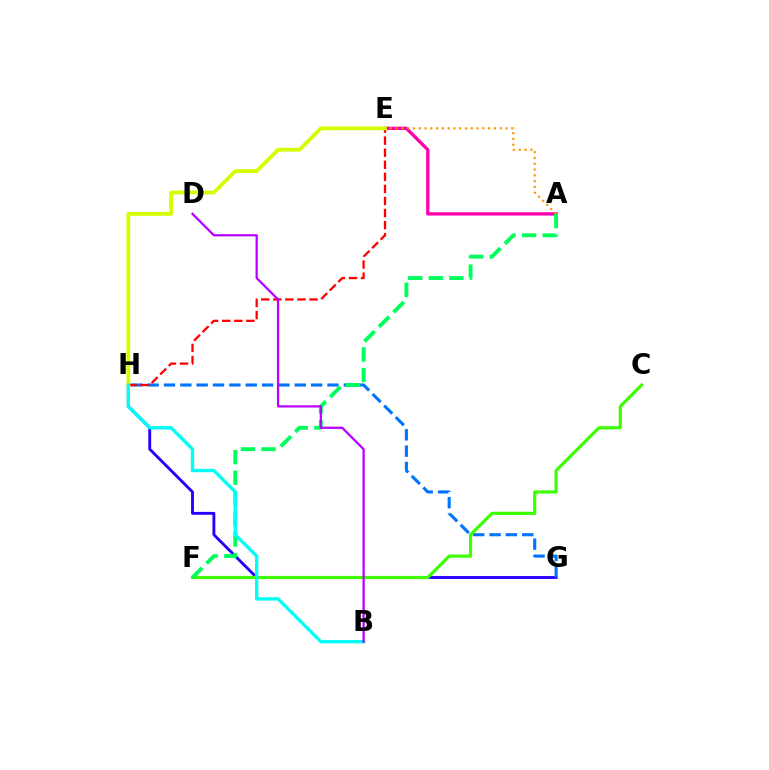{('G', 'H'): [{'color': '#2500ff', 'line_style': 'solid', 'thickness': 2.07}, {'color': '#0074ff', 'line_style': 'dashed', 'thickness': 2.22}], ('C', 'F'): [{'color': '#3dff00', 'line_style': 'solid', 'thickness': 2.3}], ('A', 'E'): [{'color': '#ff00ac', 'line_style': 'solid', 'thickness': 2.39}, {'color': '#ff9400', 'line_style': 'dotted', 'thickness': 1.57}], ('E', 'H'): [{'color': '#ff0000', 'line_style': 'dashed', 'thickness': 1.64}, {'color': '#d1ff00', 'line_style': 'solid', 'thickness': 2.73}], ('A', 'F'): [{'color': '#00ff5c', 'line_style': 'dashed', 'thickness': 2.8}], ('B', 'H'): [{'color': '#00fff6', 'line_style': 'solid', 'thickness': 2.41}], ('B', 'D'): [{'color': '#b900ff', 'line_style': 'solid', 'thickness': 1.62}]}